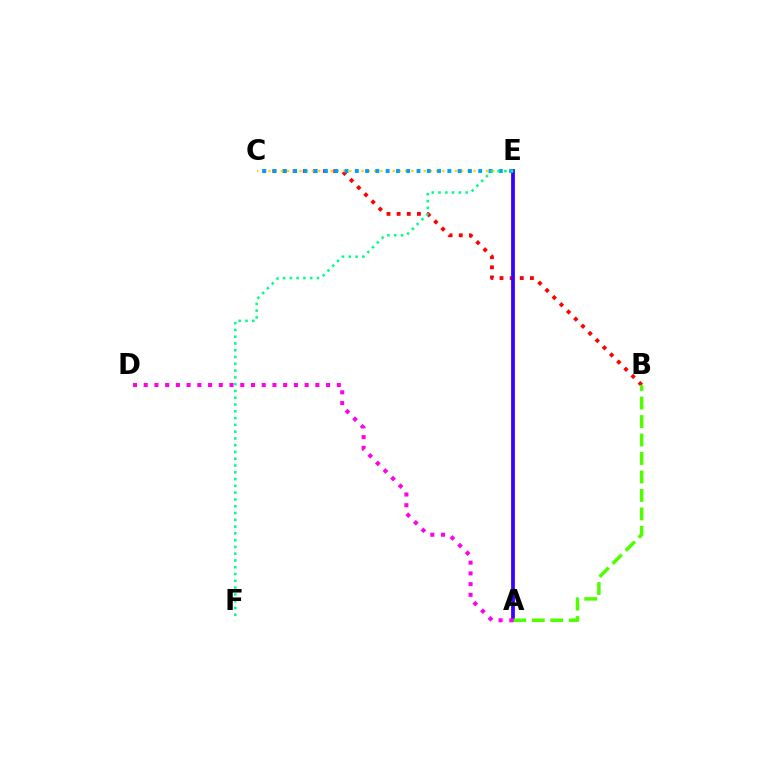{('B', 'C'): [{'color': '#ff0000', 'line_style': 'dotted', 'thickness': 2.76}], ('C', 'E'): [{'color': '#ffd500', 'line_style': 'dotted', 'thickness': 1.69}, {'color': '#009eff', 'line_style': 'dotted', 'thickness': 2.79}], ('A', 'E'): [{'color': '#3700ff', 'line_style': 'solid', 'thickness': 2.71}], ('A', 'B'): [{'color': '#4fff00', 'line_style': 'dashed', 'thickness': 2.51}], ('E', 'F'): [{'color': '#00ff86', 'line_style': 'dotted', 'thickness': 1.84}], ('A', 'D'): [{'color': '#ff00ed', 'line_style': 'dotted', 'thickness': 2.92}]}